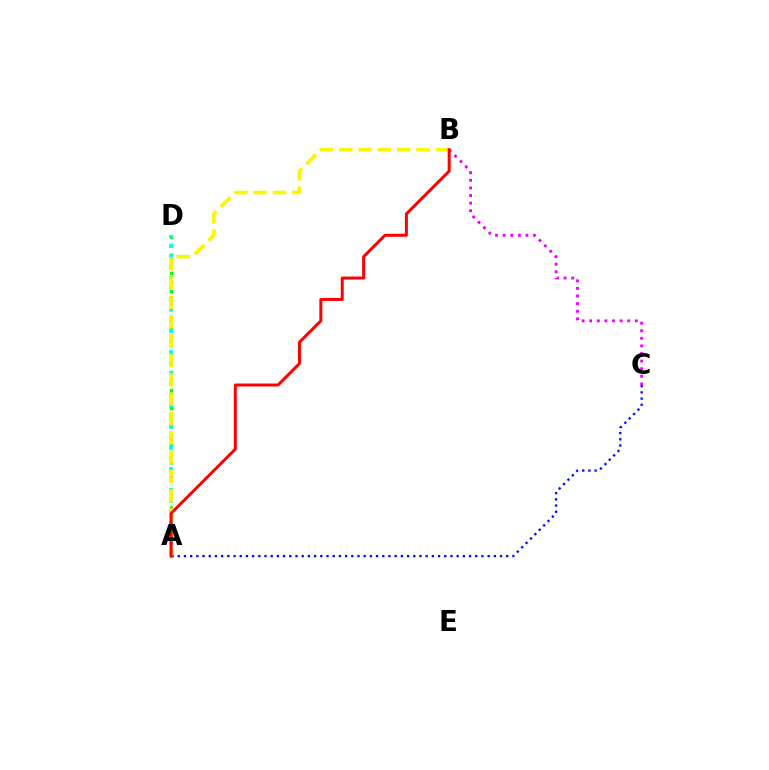{('B', 'C'): [{'color': '#ee00ff', 'line_style': 'dotted', 'thickness': 2.07}], ('A', 'D'): [{'color': '#08ff00', 'line_style': 'dotted', 'thickness': 2.45}, {'color': '#00fff6', 'line_style': 'dotted', 'thickness': 2.89}], ('A', 'C'): [{'color': '#0010ff', 'line_style': 'dotted', 'thickness': 1.68}], ('A', 'B'): [{'color': '#fcf500', 'line_style': 'dashed', 'thickness': 2.63}, {'color': '#ff0000', 'line_style': 'solid', 'thickness': 2.15}]}